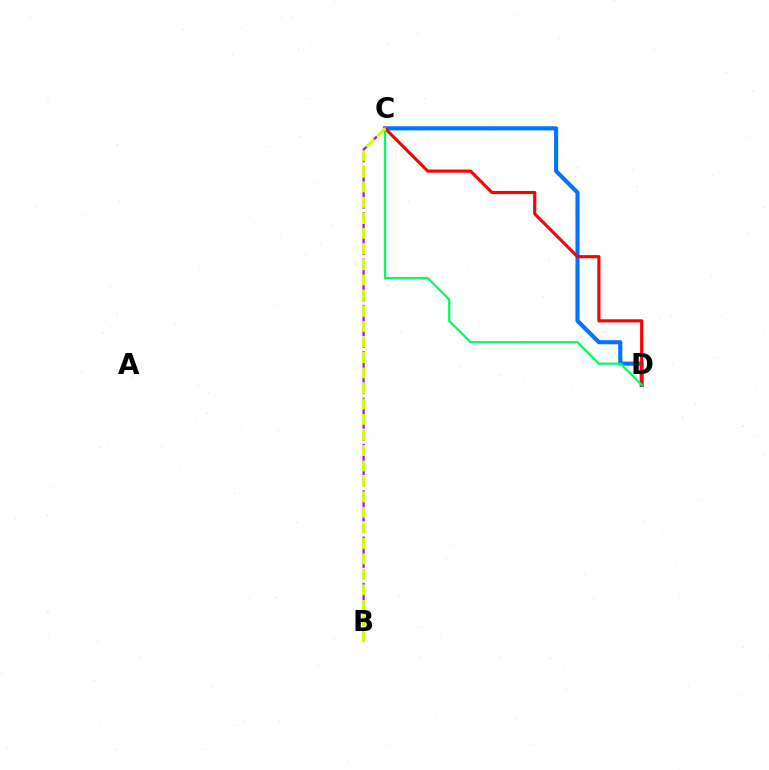{('B', 'C'): [{'color': '#b900ff', 'line_style': 'dashed', 'thickness': 1.57}, {'color': '#d1ff00', 'line_style': 'dashed', 'thickness': 2.11}], ('C', 'D'): [{'color': '#0074ff', 'line_style': 'solid', 'thickness': 2.96}, {'color': '#ff0000', 'line_style': 'solid', 'thickness': 2.24}, {'color': '#00ff5c', 'line_style': 'solid', 'thickness': 1.61}]}